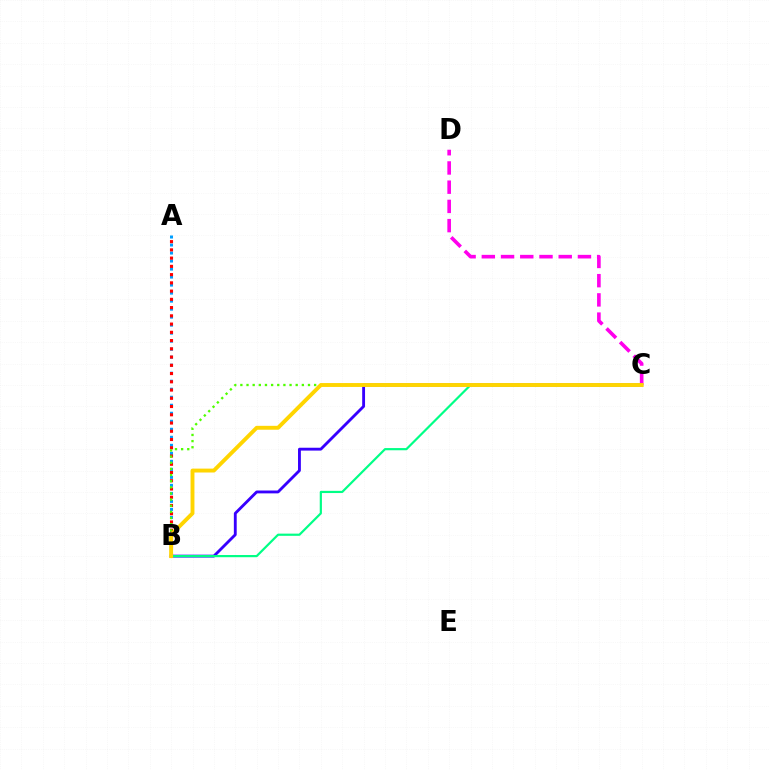{('B', 'C'): [{'color': '#3700ff', 'line_style': 'solid', 'thickness': 2.05}, {'color': '#4fff00', 'line_style': 'dotted', 'thickness': 1.67}, {'color': '#00ff86', 'line_style': 'solid', 'thickness': 1.58}, {'color': '#ffd500', 'line_style': 'solid', 'thickness': 2.8}], ('A', 'B'): [{'color': '#009eff', 'line_style': 'dotted', 'thickness': 2.18}, {'color': '#ff0000', 'line_style': 'dotted', 'thickness': 2.24}], ('C', 'D'): [{'color': '#ff00ed', 'line_style': 'dashed', 'thickness': 2.61}]}